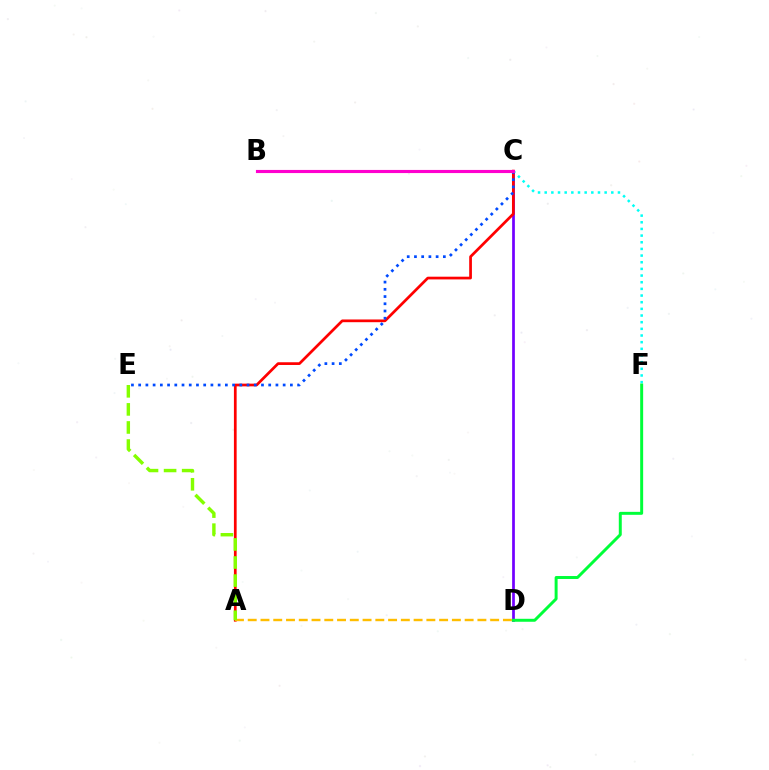{('C', 'D'): [{'color': '#7200ff', 'line_style': 'solid', 'thickness': 1.96}], ('C', 'F'): [{'color': '#00fff6', 'line_style': 'dotted', 'thickness': 1.81}], ('A', 'C'): [{'color': '#ff0000', 'line_style': 'solid', 'thickness': 1.96}], ('A', 'D'): [{'color': '#ffbd00', 'line_style': 'dashed', 'thickness': 1.73}], ('D', 'F'): [{'color': '#00ff39', 'line_style': 'solid', 'thickness': 2.13}], ('C', 'E'): [{'color': '#004bff', 'line_style': 'dotted', 'thickness': 1.96}], ('B', 'C'): [{'color': '#ff00cf', 'line_style': 'solid', 'thickness': 2.25}], ('A', 'E'): [{'color': '#84ff00', 'line_style': 'dashed', 'thickness': 2.46}]}